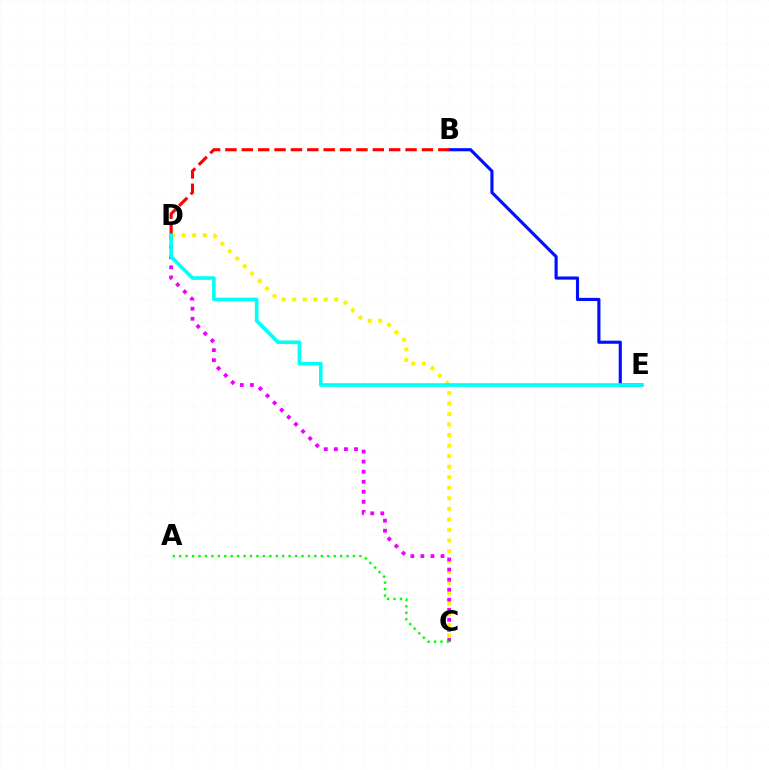{('C', 'D'): [{'color': '#fcf500', 'line_style': 'dotted', 'thickness': 2.86}, {'color': '#ee00ff', 'line_style': 'dotted', 'thickness': 2.73}], ('B', 'E'): [{'color': '#0010ff', 'line_style': 'solid', 'thickness': 2.26}], ('B', 'D'): [{'color': '#ff0000', 'line_style': 'dashed', 'thickness': 2.22}], ('A', 'C'): [{'color': '#08ff00', 'line_style': 'dotted', 'thickness': 1.75}], ('D', 'E'): [{'color': '#00fff6', 'line_style': 'solid', 'thickness': 2.61}]}